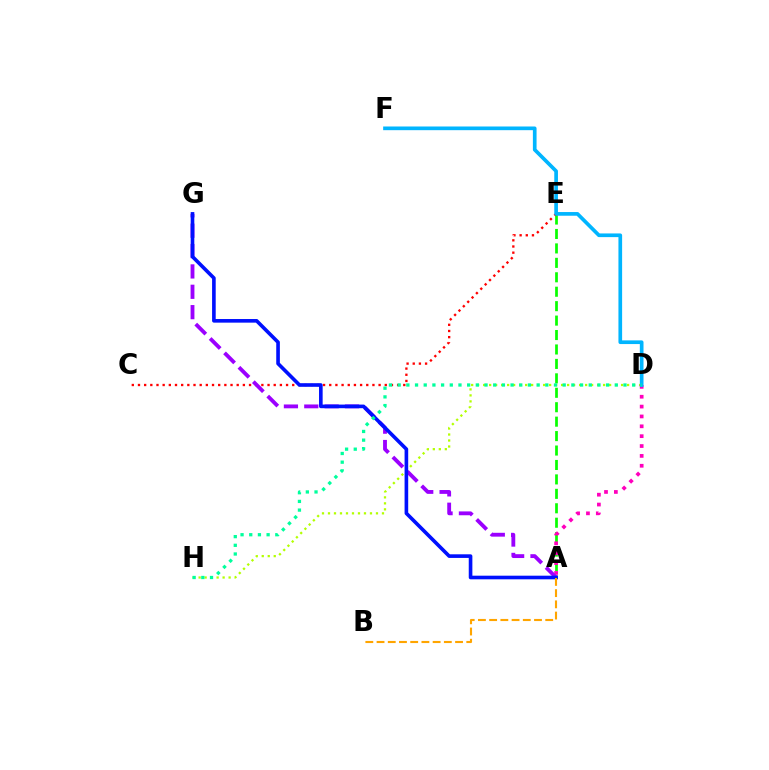{('D', 'H'): [{'color': '#b3ff00', 'line_style': 'dotted', 'thickness': 1.63}, {'color': '#00ff9d', 'line_style': 'dotted', 'thickness': 2.36}], ('A', 'E'): [{'color': '#08ff00', 'line_style': 'dashed', 'thickness': 1.96}], ('A', 'D'): [{'color': '#ff00bd', 'line_style': 'dotted', 'thickness': 2.68}], ('C', 'E'): [{'color': '#ff0000', 'line_style': 'dotted', 'thickness': 1.68}], ('A', 'G'): [{'color': '#9b00ff', 'line_style': 'dashed', 'thickness': 2.77}, {'color': '#0010ff', 'line_style': 'solid', 'thickness': 2.61}], ('D', 'F'): [{'color': '#00b5ff', 'line_style': 'solid', 'thickness': 2.65}], ('A', 'B'): [{'color': '#ffa500', 'line_style': 'dashed', 'thickness': 1.52}]}